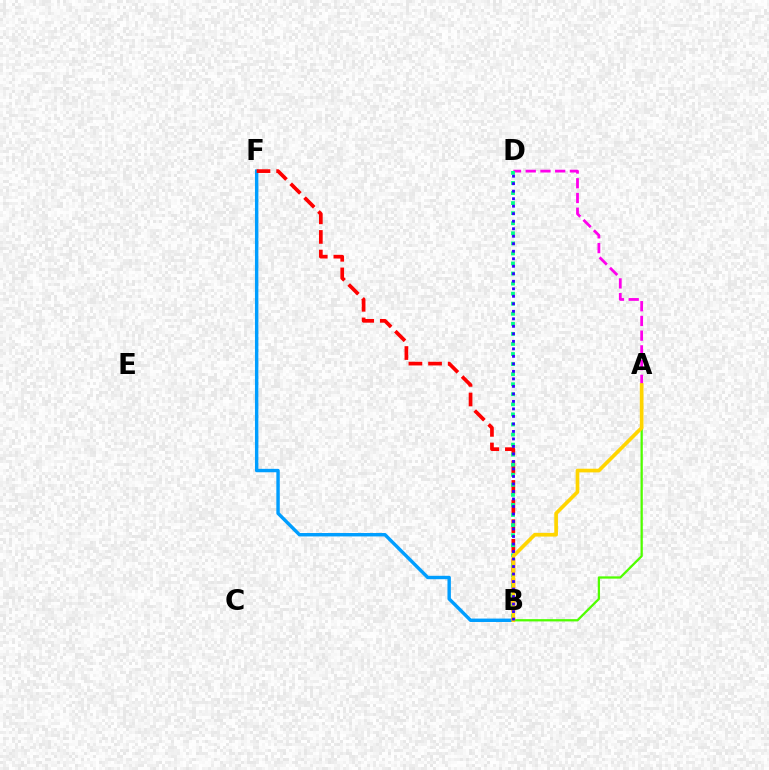{('B', 'F'): [{'color': '#009eff', 'line_style': 'solid', 'thickness': 2.46}, {'color': '#ff0000', 'line_style': 'dashed', 'thickness': 2.67}], ('A', 'B'): [{'color': '#4fff00', 'line_style': 'solid', 'thickness': 1.64}, {'color': '#ffd500', 'line_style': 'solid', 'thickness': 2.65}], ('A', 'D'): [{'color': '#ff00ed', 'line_style': 'dashed', 'thickness': 2.0}], ('B', 'D'): [{'color': '#00ff86', 'line_style': 'dotted', 'thickness': 2.73}, {'color': '#3700ff', 'line_style': 'dotted', 'thickness': 2.04}]}